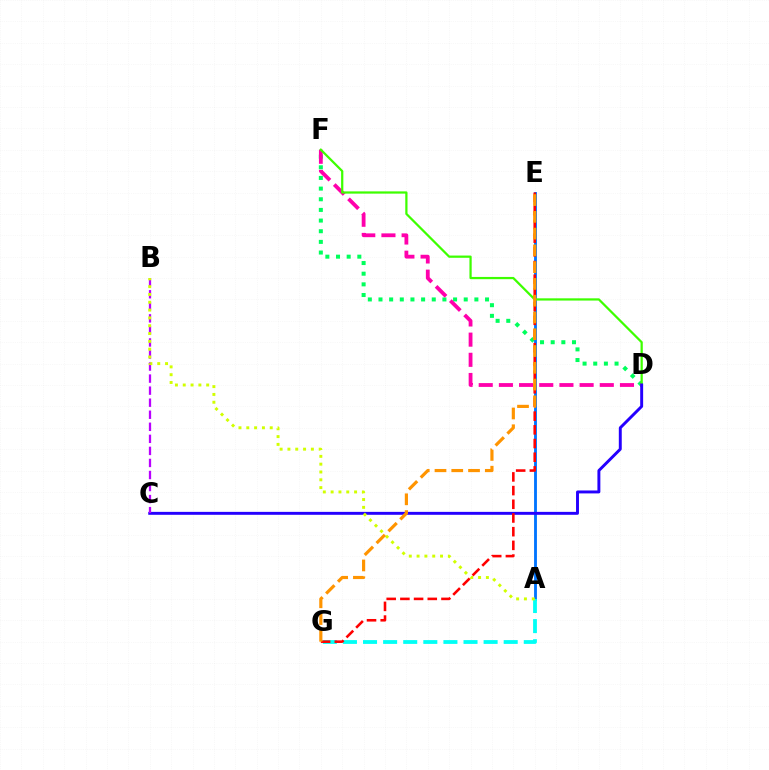{('D', 'F'): [{'color': '#00ff5c', 'line_style': 'dotted', 'thickness': 2.9}, {'color': '#ff00ac', 'line_style': 'dashed', 'thickness': 2.74}, {'color': '#3dff00', 'line_style': 'solid', 'thickness': 1.61}], ('A', 'E'): [{'color': '#0074ff', 'line_style': 'solid', 'thickness': 2.05}], ('A', 'G'): [{'color': '#00fff6', 'line_style': 'dashed', 'thickness': 2.73}], ('C', 'D'): [{'color': '#2500ff', 'line_style': 'solid', 'thickness': 2.11}], ('B', 'C'): [{'color': '#b900ff', 'line_style': 'dashed', 'thickness': 1.64}], ('A', 'B'): [{'color': '#d1ff00', 'line_style': 'dotted', 'thickness': 2.12}], ('E', 'G'): [{'color': '#ff0000', 'line_style': 'dashed', 'thickness': 1.86}, {'color': '#ff9400', 'line_style': 'dashed', 'thickness': 2.28}]}